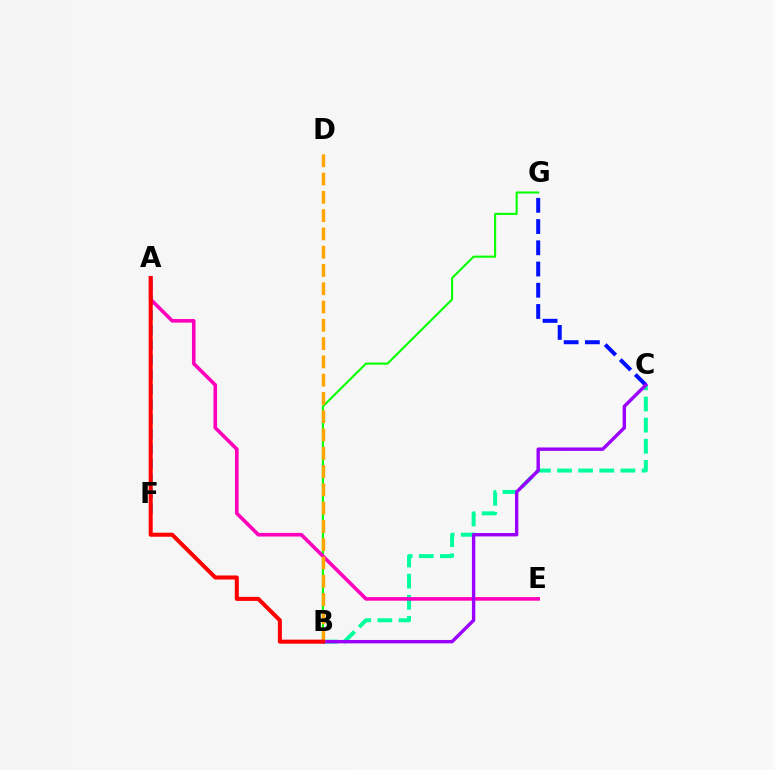{('B', 'G'): [{'color': '#08ff00', 'line_style': 'solid', 'thickness': 1.51}], ('B', 'C'): [{'color': '#00ff9d', 'line_style': 'dashed', 'thickness': 2.87}, {'color': '#9b00ff', 'line_style': 'solid', 'thickness': 2.44}], ('A', 'F'): [{'color': '#00b5ff', 'line_style': 'dashed', 'thickness': 2.02}, {'color': '#b3ff00', 'line_style': 'dotted', 'thickness': 1.66}], ('A', 'E'): [{'color': '#ff00bd', 'line_style': 'solid', 'thickness': 2.59}], ('C', 'G'): [{'color': '#0010ff', 'line_style': 'dashed', 'thickness': 2.88}], ('B', 'D'): [{'color': '#ffa500', 'line_style': 'dashed', 'thickness': 2.48}], ('A', 'B'): [{'color': '#ff0000', 'line_style': 'solid', 'thickness': 2.9}]}